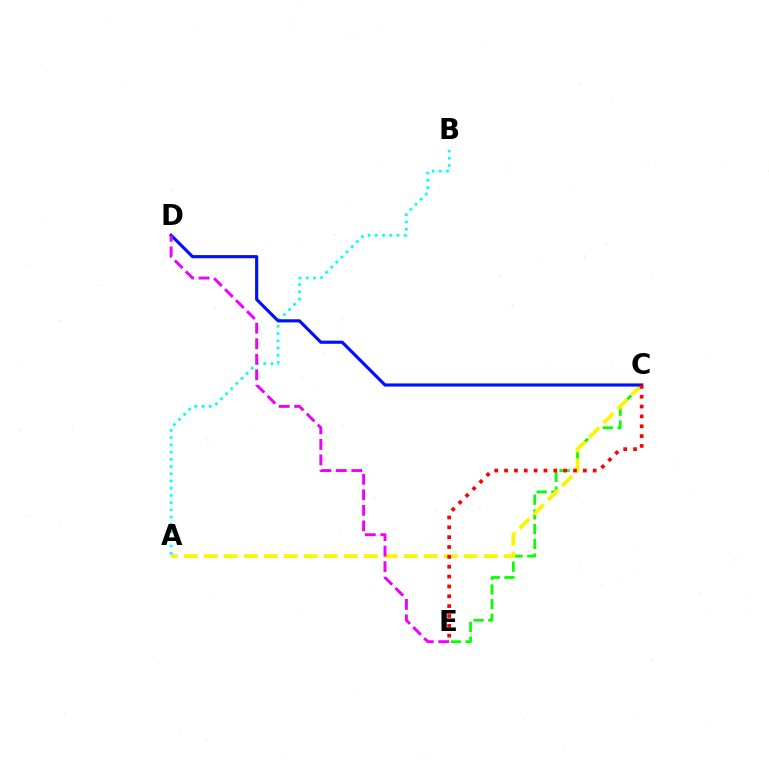{('C', 'E'): [{'color': '#08ff00', 'line_style': 'dashed', 'thickness': 2.0}, {'color': '#ff0000', 'line_style': 'dotted', 'thickness': 2.68}], ('A', 'C'): [{'color': '#fcf500', 'line_style': 'dashed', 'thickness': 2.72}], ('A', 'B'): [{'color': '#00fff6', 'line_style': 'dotted', 'thickness': 1.96}], ('C', 'D'): [{'color': '#0010ff', 'line_style': 'solid', 'thickness': 2.26}], ('D', 'E'): [{'color': '#ee00ff', 'line_style': 'dashed', 'thickness': 2.11}]}